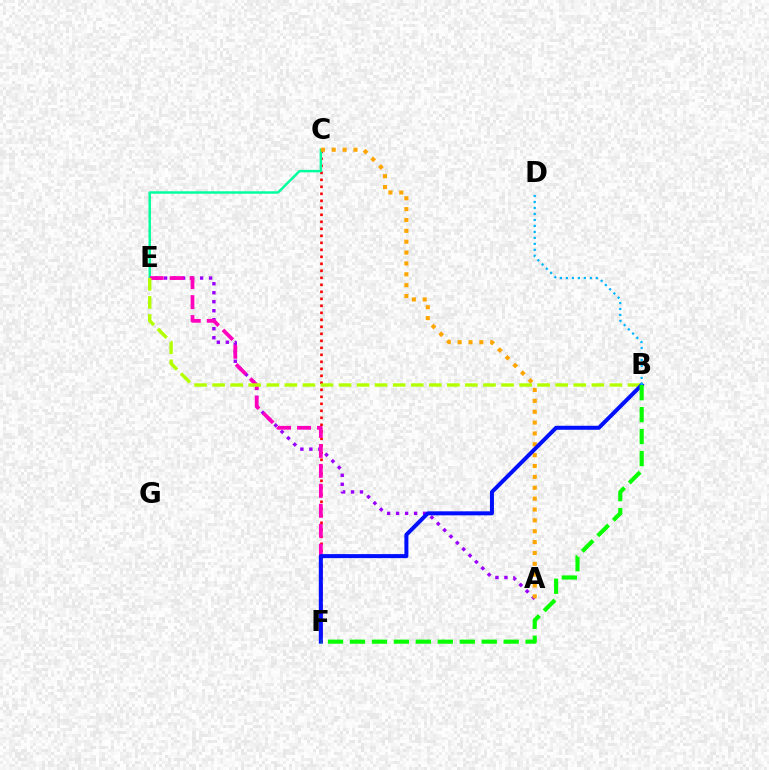{('A', 'E'): [{'color': '#9b00ff', 'line_style': 'dotted', 'thickness': 2.44}], ('C', 'F'): [{'color': '#ff0000', 'line_style': 'dotted', 'thickness': 1.9}], ('C', 'E'): [{'color': '#00ff9d', 'line_style': 'solid', 'thickness': 1.77}], ('E', 'F'): [{'color': '#ff00bd', 'line_style': 'dashed', 'thickness': 2.71}], ('A', 'C'): [{'color': '#ffa500', 'line_style': 'dotted', 'thickness': 2.95}], ('B', 'E'): [{'color': '#b3ff00', 'line_style': 'dashed', 'thickness': 2.45}], ('B', 'F'): [{'color': '#0010ff', 'line_style': 'solid', 'thickness': 2.89}, {'color': '#08ff00', 'line_style': 'dashed', 'thickness': 2.98}], ('B', 'D'): [{'color': '#00b5ff', 'line_style': 'dotted', 'thickness': 1.63}]}